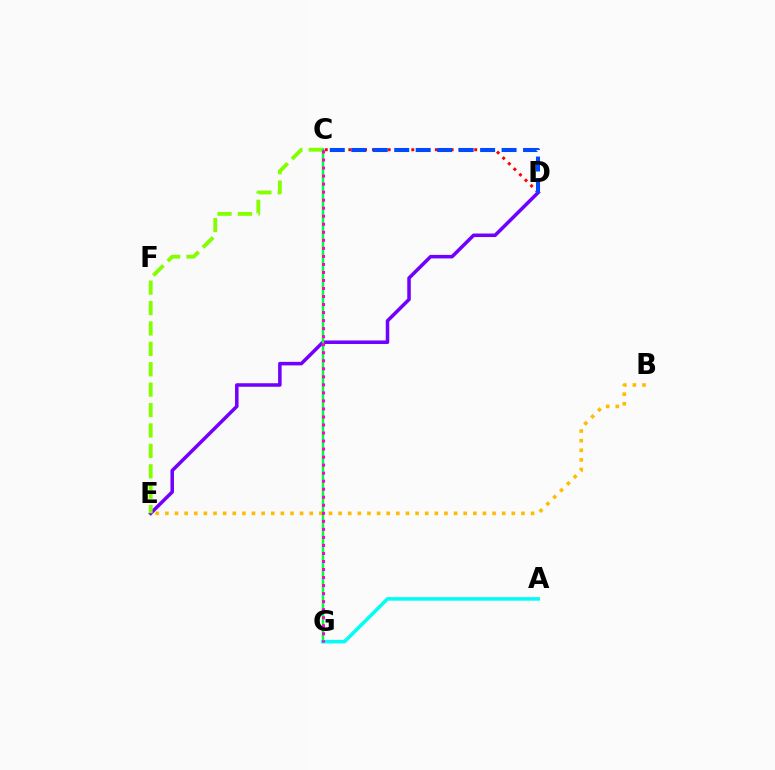{('C', 'D'): [{'color': '#ff0000', 'line_style': 'dotted', 'thickness': 2.14}, {'color': '#004bff', 'line_style': 'dashed', 'thickness': 2.92}], ('D', 'E'): [{'color': '#7200ff', 'line_style': 'solid', 'thickness': 2.54}], ('B', 'E'): [{'color': '#ffbd00', 'line_style': 'dotted', 'thickness': 2.61}], ('C', 'E'): [{'color': '#84ff00', 'line_style': 'dashed', 'thickness': 2.77}], ('C', 'G'): [{'color': '#00ff39', 'line_style': 'solid', 'thickness': 1.75}, {'color': '#ff00cf', 'line_style': 'dotted', 'thickness': 2.18}], ('A', 'G'): [{'color': '#00fff6', 'line_style': 'solid', 'thickness': 2.56}]}